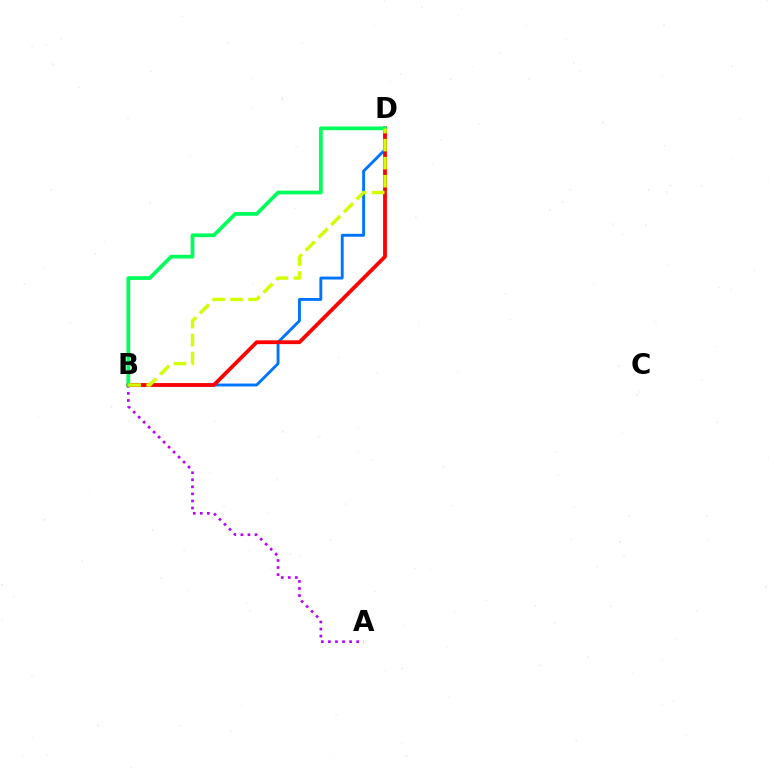{('B', 'D'): [{'color': '#0074ff', 'line_style': 'solid', 'thickness': 2.07}, {'color': '#ff0000', 'line_style': 'solid', 'thickness': 2.73}, {'color': '#00ff5c', 'line_style': 'solid', 'thickness': 2.69}, {'color': '#d1ff00', 'line_style': 'dashed', 'thickness': 2.45}], ('A', 'B'): [{'color': '#b900ff', 'line_style': 'dotted', 'thickness': 1.92}]}